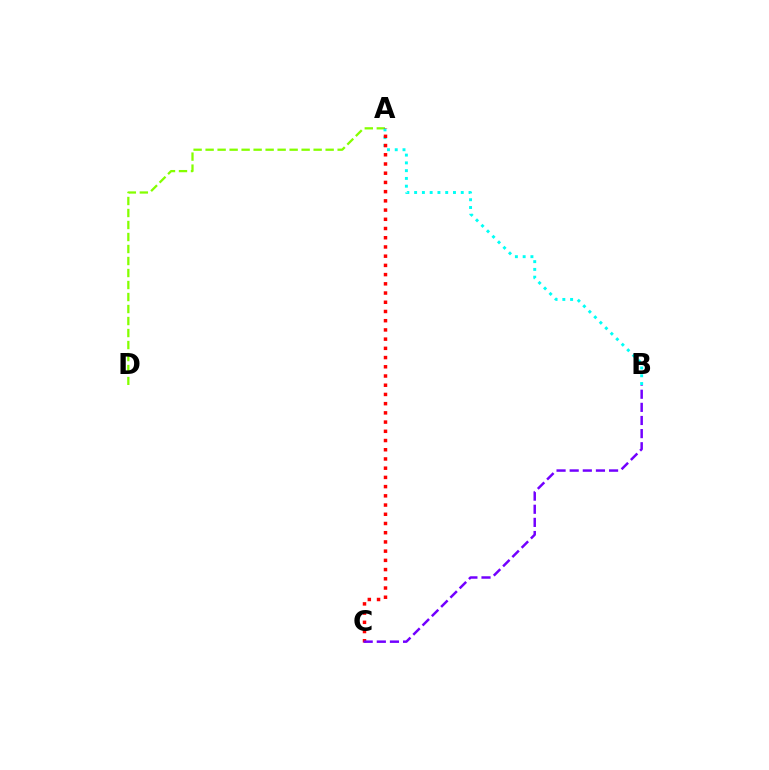{('A', 'D'): [{'color': '#84ff00', 'line_style': 'dashed', 'thickness': 1.63}], ('A', 'B'): [{'color': '#00fff6', 'line_style': 'dotted', 'thickness': 2.11}], ('A', 'C'): [{'color': '#ff0000', 'line_style': 'dotted', 'thickness': 2.5}], ('B', 'C'): [{'color': '#7200ff', 'line_style': 'dashed', 'thickness': 1.78}]}